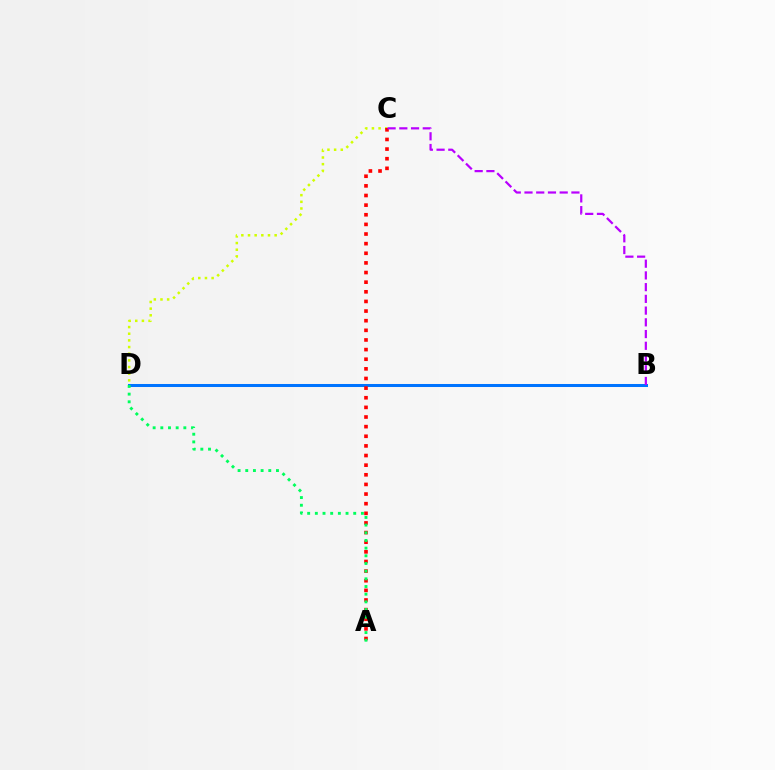{('B', 'D'): [{'color': '#0074ff', 'line_style': 'solid', 'thickness': 2.17}], ('C', 'D'): [{'color': '#d1ff00', 'line_style': 'dotted', 'thickness': 1.81}], ('A', 'C'): [{'color': '#ff0000', 'line_style': 'dotted', 'thickness': 2.62}], ('A', 'D'): [{'color': '#00ff5c', 'line_style': 'dotted', 'thickness': 2.09}], ('B', 'C'): [{'color': '#b900ff', 'line_style': 'dashed', 'thickness': 1.59}]}